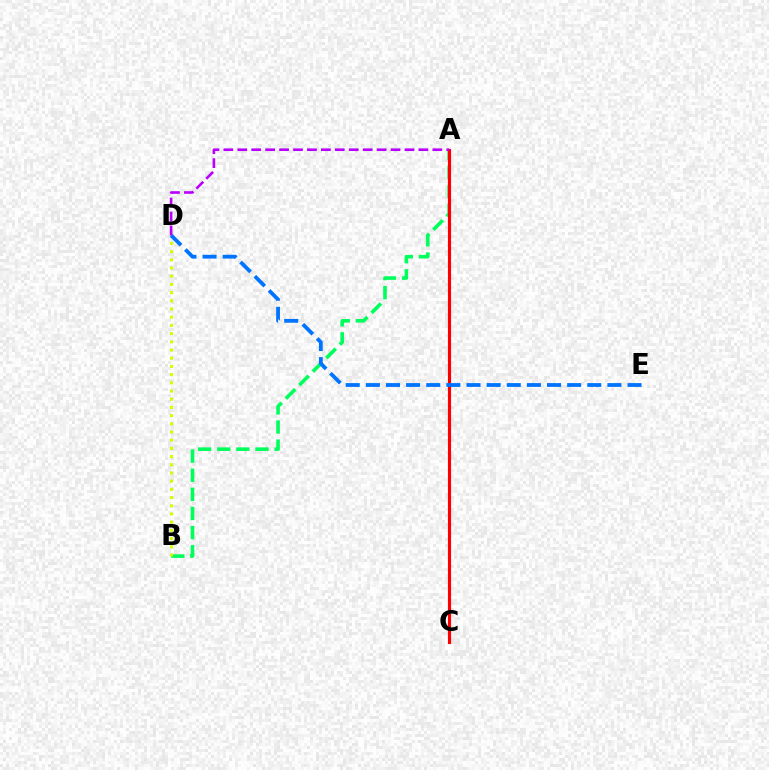{('A', 'B'): [{'color': '#00ff5c', 'line_style': 'dashed', 'thickness': 2.6}], ('A', 'C'): [{'color': '#ff0000', 'line_style': 'solid', 'thickness': 2.26}], ('B', 'D'): [{'color': '#d1ff00', 'line_style': 'dotted', 'thickness': 2.23}], ('D', 'E'): [{'color': '#0074ff', 'line_style': 'dashed', 'thickness': 2.73}], ('A', 'D'): [{'color': '#b900ff', 'line_style': 'dashed', 'thickness': 1.89}]}